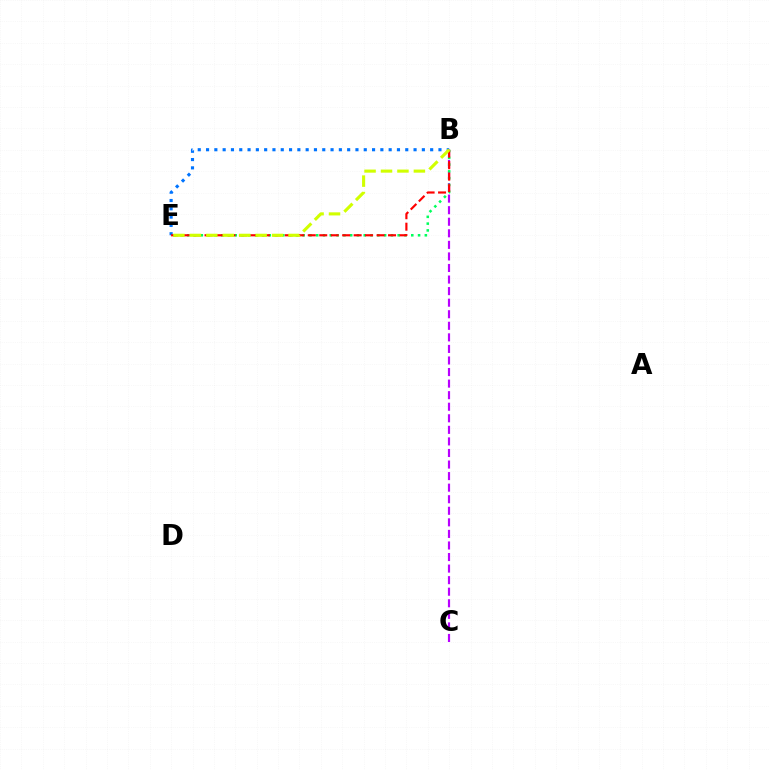{('B', 'C'): [{'color': '#b900ff', 'line_style': 'dashed', 'thickness': 1.57}], ('B', 'E'): [{'color': '#0074ff', 'line_style': 'dotted', 'thickness': 2.26}, {'color': '#00ff5c', 'line_style': 'dotted', 'thickness': 1.84}, {'color': '#ff0000', 'line_style': 'dashed', 'thickness': 1.56}, {'color': '#d1ff00', 'line_style': 'dashed', 'thickness': 2.23}]}